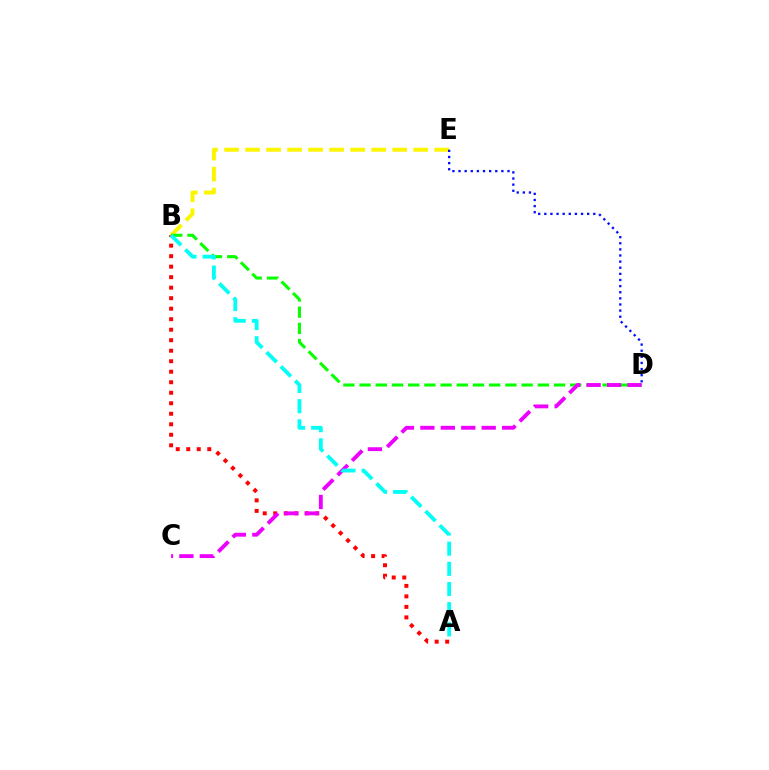{('B', 'E'): [{'color': '#fcf500', 'line_style': 'dashed', 'thickness': 2.86}], ('D', 'E'): [{'color': '#0010ff', 'line_style': 'dotted', 'thickness': 1.66}], ('B', 'D'): [{'color': '#08ff00', 'line_style': 'dashed', 'thickness': 2.2}], ('A', 'B'): [{'color': '#ff0000', 'line_style': 'dotted', 'thickness': 2.85}, {'color': '#00fff6', 'line_style': 'dashed', 'thickness': 2.74}], ('C', 'D'): [{'color': '#ee00ff', 'line_style': 'dashed', 'thickness': 2.78}]}